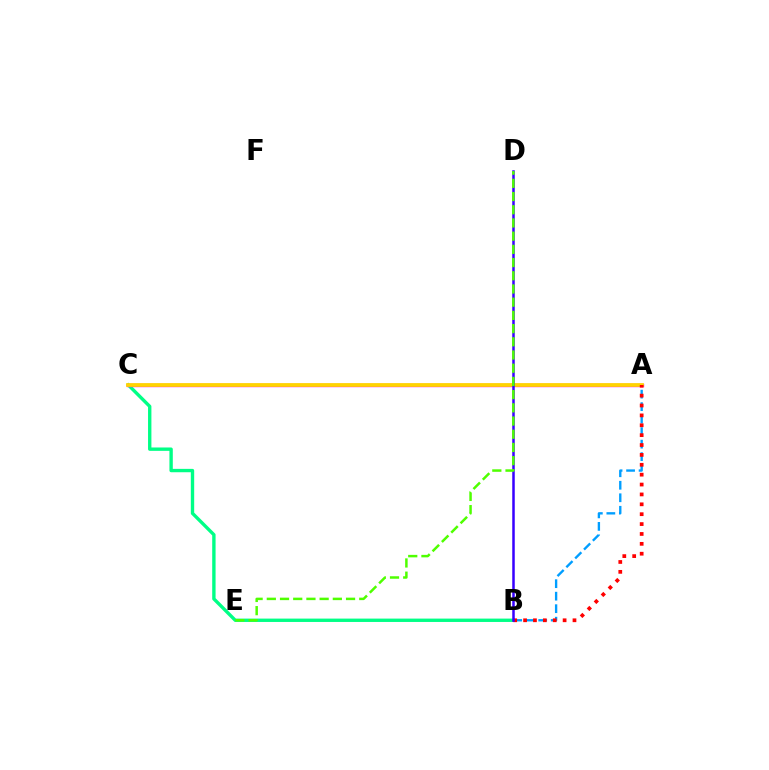{('B', 'C'): [{'color': '#00ff86', 'line_style': 'solid', 'thickness': 2.43}], ('A', 'B'): [{'color': '#009eff', 'line_style': 'dashed', 'thickness': 1.7}, {'color': '#ff0000', 'line_style': 'dotted', 'thickness': 2.68}], ('A', 'C'): [{'color': '#ff00ed', 'line_style': 'solid', 'thickness': 2.42}, {'color': '#ffd500', 'line_style': 'solid', 'thickness': 2.7}], ('B', 'D'): [{'color': '#3700ff', 'line_style': 'solid', 'thickness': 1.81}], ('D', 'E'): [{'color': '#4fff00', 'line_style': 'dashed', 'thickness': 1.79}]}